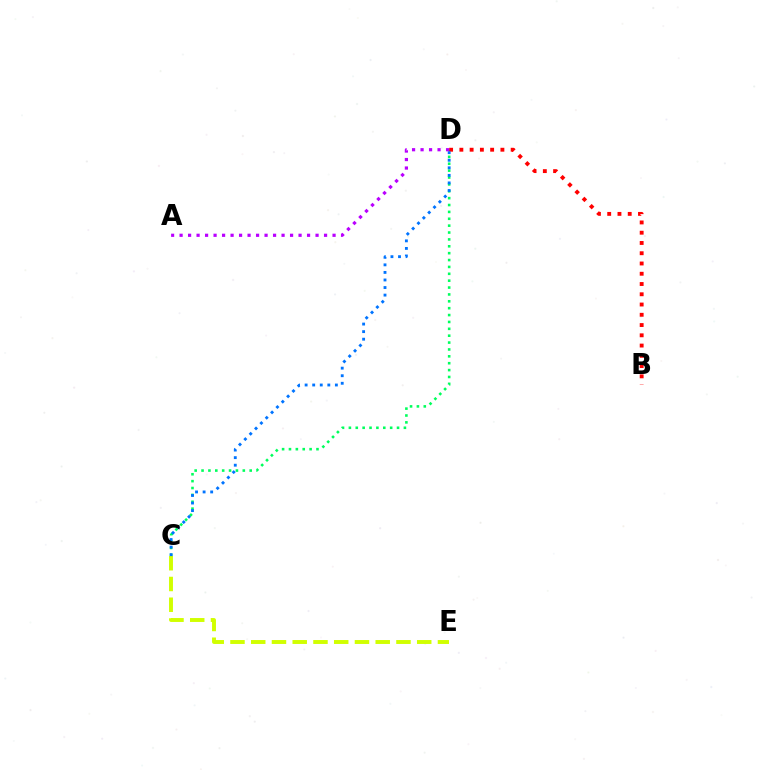{('C', 'D'): [{'color': '#00ff5c', 'line_style': 'dotted', 'thickness': 1.87}, {'color': '#0074ff', 'line_style': 'dotted', 'thickness': 2.06}], ('B', 'D'): [{'color': '#ff0000', 'line_style': 'dotted', 'thickness': 2.79}], ('C', 'E'): [{'color': '#d1ff00', 'line_style': 'dashed', 'thickness': 2.82}], ('A', 'D'): [{'color': '#b900ff', 'line_style': 'dotted', 'thickness': 2.31}]}